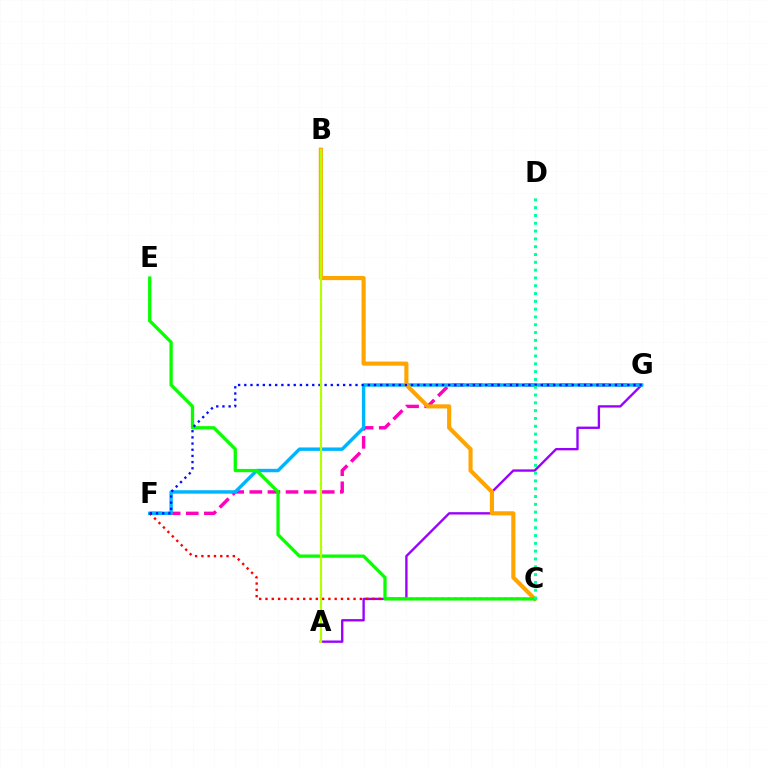{('F', 'G'): [{'color': '#ff00bd', 'line_style': 'dashed', 'thickness': 2.46}, {'color': '#00b5ff', 'line_style': 'solid', 'thickness': 2.47}, {'color': '#0010ff', 'line_style': 'dotted', 'thickness': 1.68}], ('A', 'G'): [{'color': '#9b00ff', 'line_style': 'solid', 'thickness': 1.7}], ('C', 'F'): [{'color': '#ff0000', 'line_style': 'dotted', 'thickness': 1.71}], ('B', 'C'): [{'color': '#ffa500', 'line_style': 'solid', 'thickness': 2.97}], ('C', 'E'): [{'color': '#08ff00', 'line_style': 'solid', 'thickness': 2.36}], ('A', 'B'): [{'color': '#b3ff00', 'line_style': 'solid', 'thickness': 1.57}], ('C', 'D'): [{'color': '#00ff9d', 'line_style': 'dotted', 'thickness': 2.12}]}